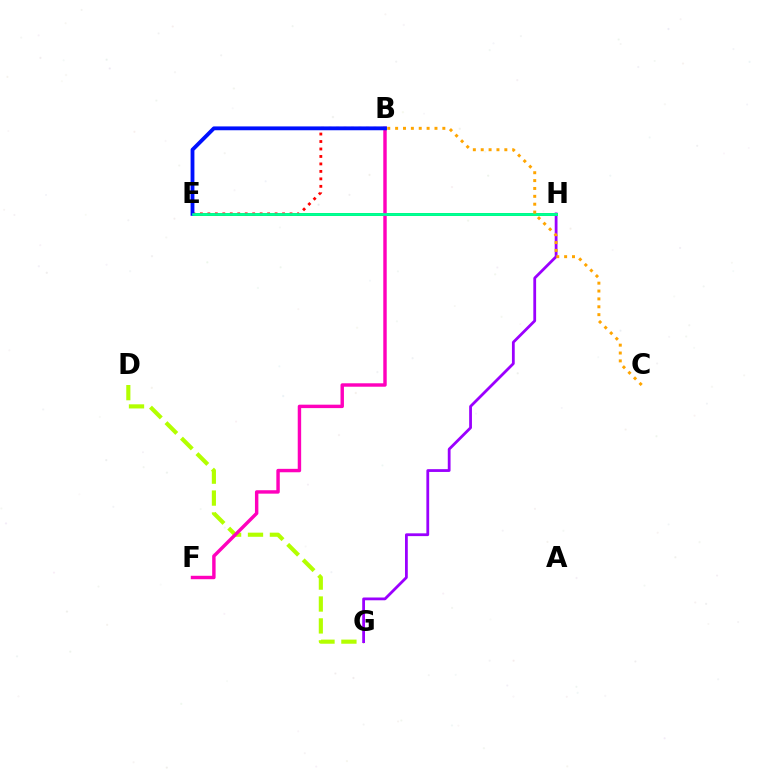{('D', 'G'): [{'color': '#b3ff00', 'line_style': 'dashed', 'thickness': 2.98}], ('E', 'H'): [{'color': '#00b5ff', 'line_style': 'solid', 'thickness': 2.1}, {'color': '#08ff00', 'line_style': 'solid', 'thickness': 1.95}, {'color': '#00ff9d', 'line_style': 'solid', 'thickness': 1.88}], ('G', 'H'): [{'color': '#9b00ff', 'line_style': 'solid', 'thickness': 2.01}], ('B', 'F'): [{'color': '#ff00bd', 'line_style': 'solid', 'thickness': 2.47}], ('B', 'E'): [{'color': '#ff0000', 'line_style': 'dotted', 'thickness': 2.03}, {'color': '#0010ff', 'line_style': 'solid', 'thickness': 2.76}], ('B', 'C'): [{'color': '#ffa500', 'line_style': 'dotted', 'thickness': 2.14}]}